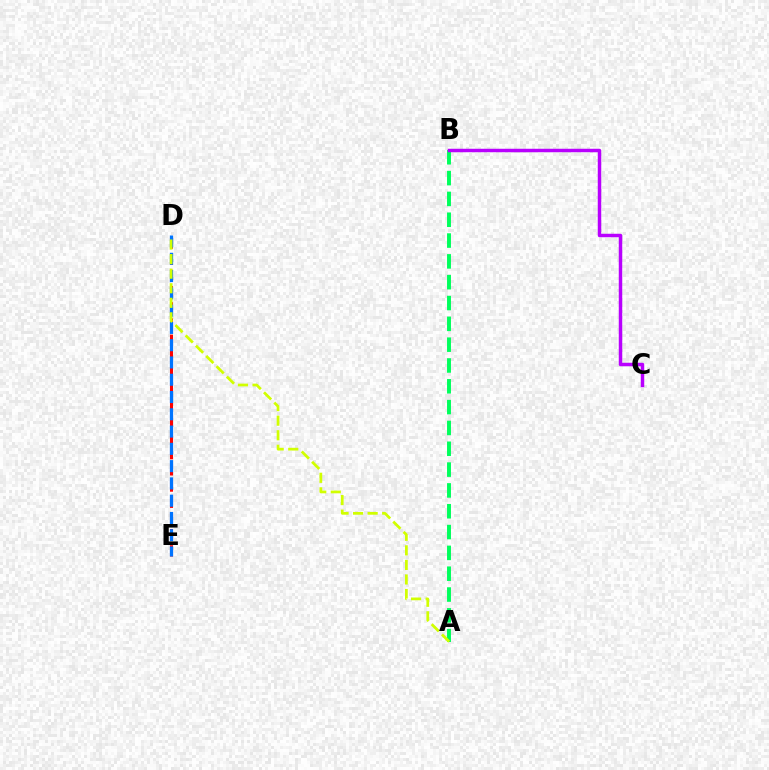{('D', 'E'): [{'color': '#ff0000', 'line_style': 'dashed', 'thickness': 2.2}, {'color': '#0074ff', 'line_style': 'dashed', 'thickness': 2.35}], ('A', 'B'): [{'color': '#00ff5c', 'line_style': 'dashed', 'thickness': 2.83}], ('B', 'C'): [{'color': '#b900ff', 'line_style': 'solid', 'thickness': 2.5}], ('A', 'D'): [{'color': '#d1ff00', 'line_style': 'dashed', 'thickness': 1.98}]}